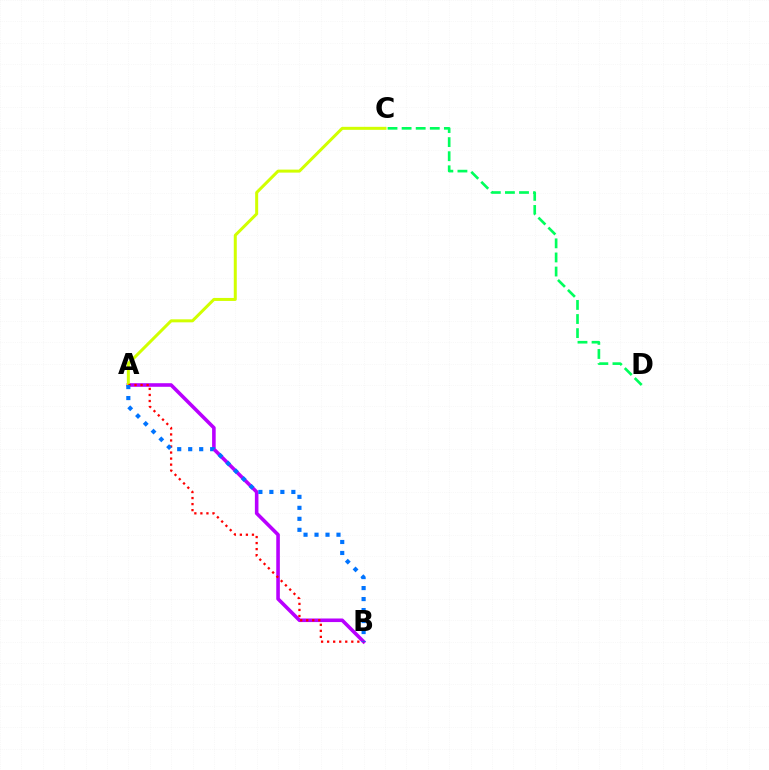{('A', 'B'): [{'color': '#b900ff', 'line_style': 'solid', 'thickness': 2.58}, {'color': '#ff0000', 'line_style': 'dotted', 'thickness': 1.64}, {'color': '#0074ff', 'line_style': 'dotted', 'thickness': 2.99}], ('C', 'D'): [{'color': '#00ff5c', 'line_style': 'dashed', 'thickness': 1.91}], ('A', 'C'): [{'color': '#d1ff00', 'line_style': 'solid', 'thickness': 2.16}]}